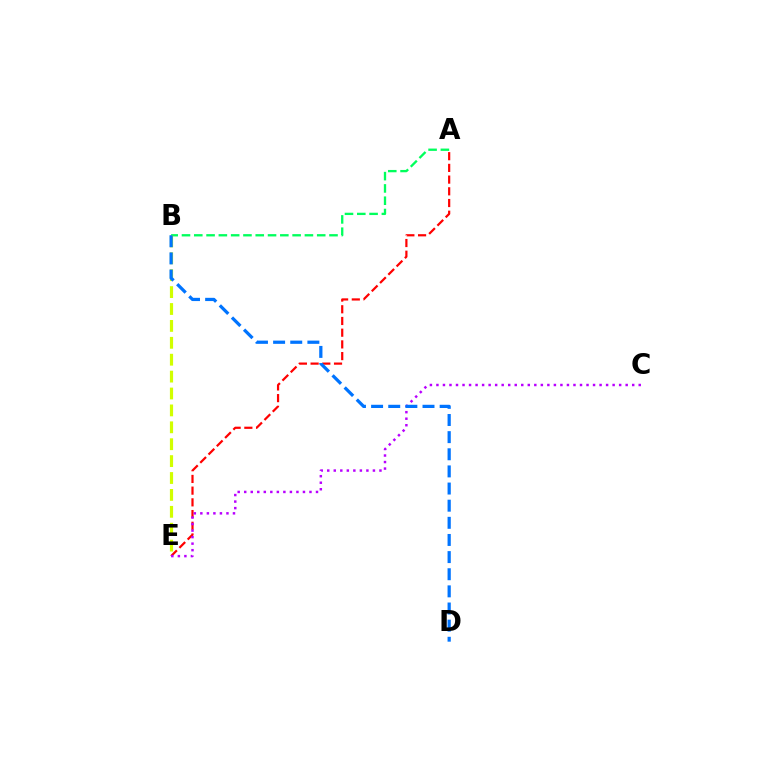{('A', 'E'): [{'color': '#ff0000', 'line_style': 'dashed', 'thickness': 1.59}], ('A', 'B'): [{'color': '#00ff5c', 'line_style': 'dashed', 'thickness': 1.67}], ('B', 'E'): [{'color': '#d1ff00', 'line_style': 'dashed', 'thickness': 2.3}], ('C', 'E'): [{'color': '#b900ff', 'line_style': 'dotted', 'thickness': 1.77}], ('B', 'D'): [{'color': '#0074ff', 'line_style': 'dashed', 'thickness': 2.33}]}